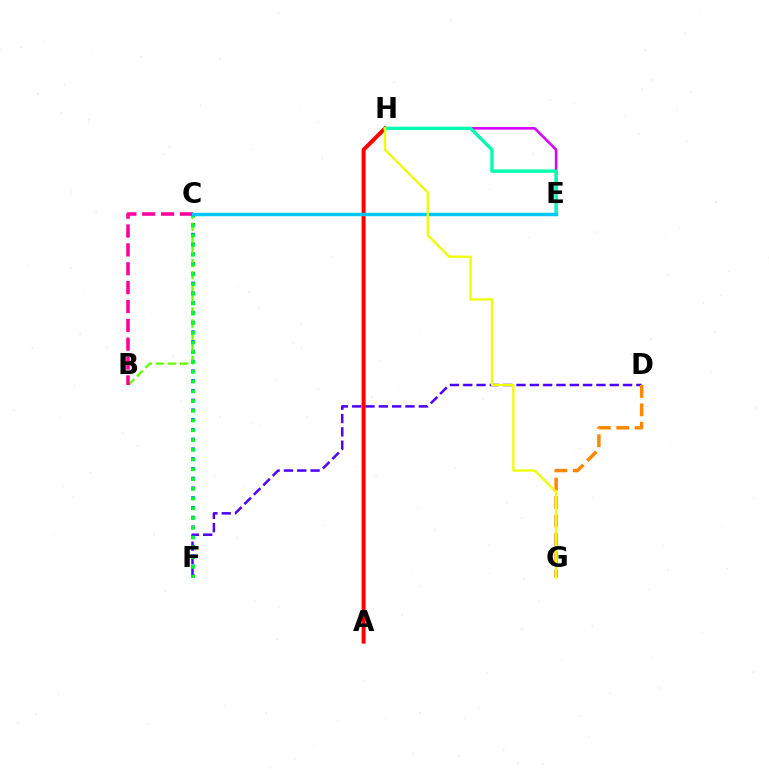{('D', 'F'): [{'color': '#4f00ff', 'line_style': 'dashed', 'thickness': 1.81}], ('E', 'H'): [{'color': '#d600ff', 'line_style': 'solid', 'thickness': 1.86}, {'color': '#00ffaf', 'line_style': 'solid', 'thickness': 2.42}], ('C', 'F'): [{'color': '#003fff', 'line_style': 'dotted', 'thickness': 2.65}, {'color': '#00ff27', 'line_style': 'dotted', 'thickness': 2.65}], ('B', 'C'): [{'color': '#66ff00', 'line_style': 'dashed', 'thickness': 1.64}, {'color': '#ff00a0', 'line_style': 'dashed', 'thickness': 2.56}], ('A', 'H'): [{'color': '#ff0000', 'line_style': 'solid', 'thickness': 2.88}], ('D', 'G'): [{'color': '#ff8800', 'line_style': 'dashed', 'thickness': 2.5}], ('C', 'E'): [{'color': '#00c7ff', 'line_style': 'solid', 'thickness': 2.49}], ('G', 'H'): [{'color': '#eeff00', 'line_style': 'solid', 'thickness': 1.65}]}